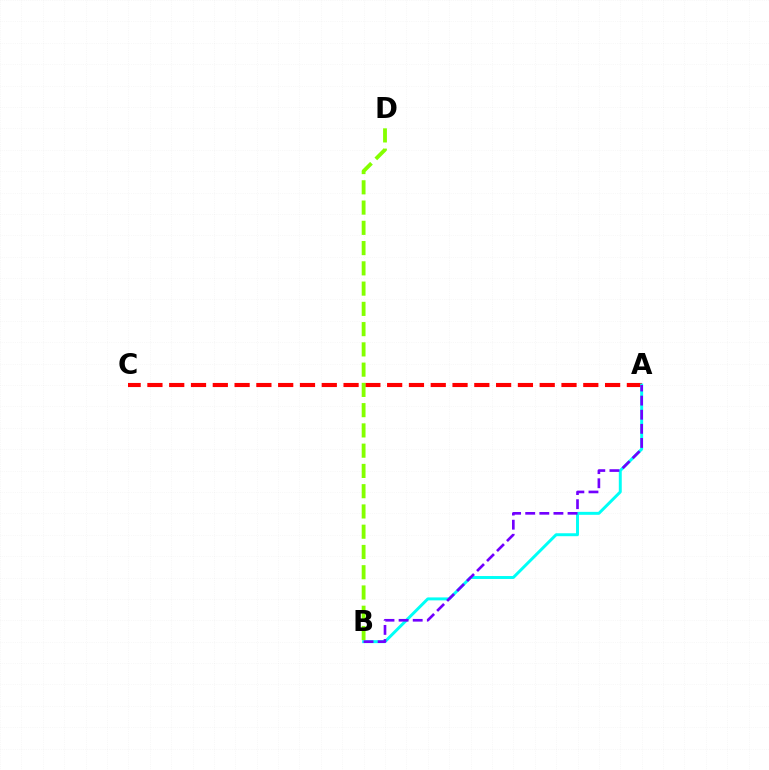{('A', 'C'): [{'color': '#ff0000', 'line_style': 'dashed', 'thickness': 2.96}], ('A', 'B'): [{'color': '#00fff6', 'line_style': 'solid', 'thickness': 2.13}, {'color': '#7200ff', 'line_style': 'dashed', 'thickness': 1.92}], ('B', 'D'): [{'color': '#84ff00', 'line_style': 'dashed', 'thickness': 2.75}]}